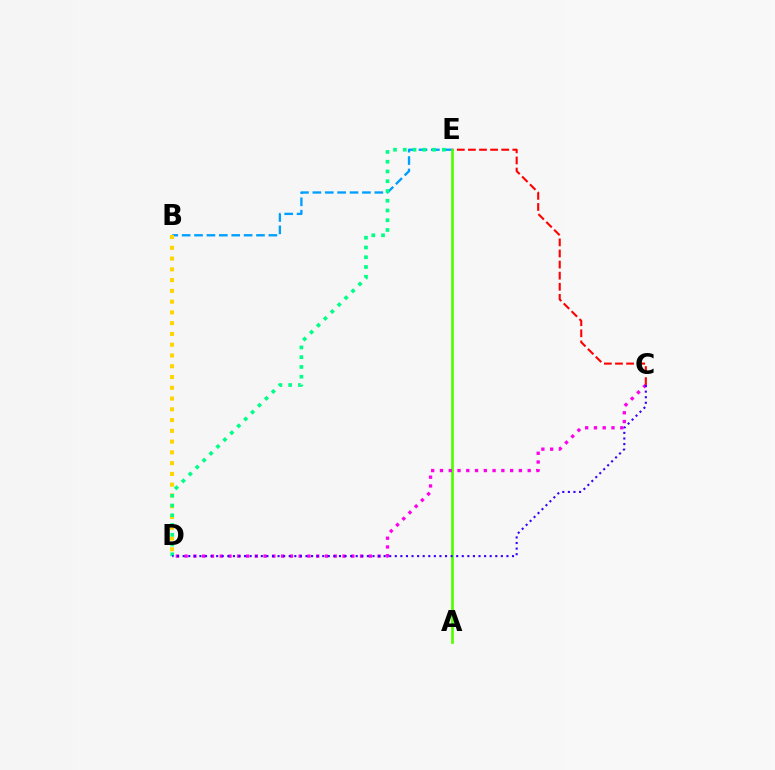{('B', 'E'): [{'color': '#009eff', 'line_style': 'dashed', 'thickness': 1.68}], ('C', 'E'): [{'color': '#ff0000', 'line_style': 'dashed', 'thickness': 1.51}], ('A', 'E'): [{'color': '#4fff00', 'line_style': 'solid', 'thickness': 1.94}], ('C', 'D'): [{'color': '#ff00ed', 'line_style': 'dotted', 'thickness': 2.38}, {'color': '#3700ff', 'line_style': 'dotted', 'thickness': 1.52}], ('B', 'D'): [{'color': '#ffd500', 'line_style': 'dotted', 'thickness': 2.93}], ('D', 'E'): [{'color': '#00ff86', 'line_style': 'dotted', 'thickness': 2.65}]}